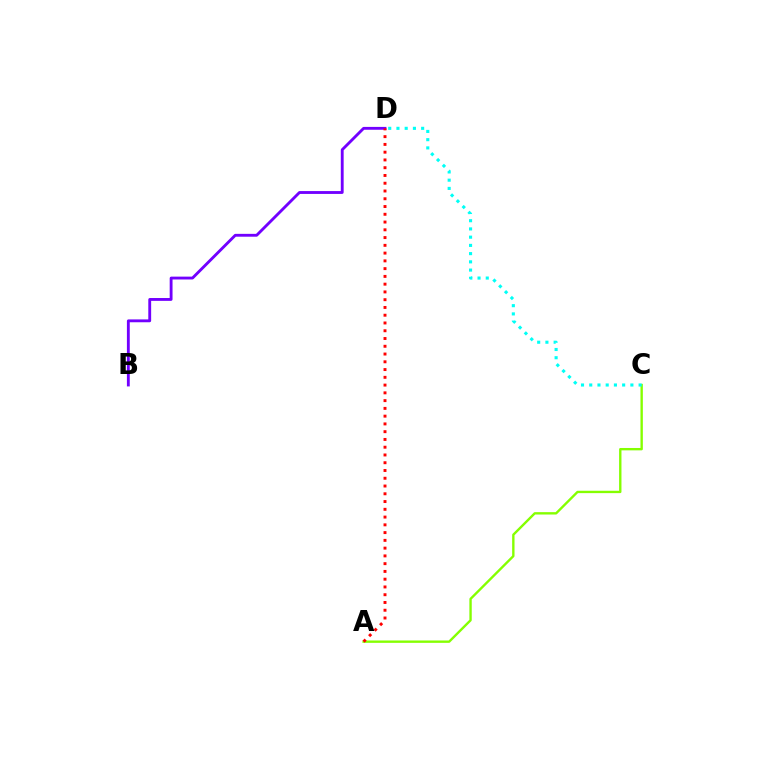{('A', 'C'): [{'color': '#84ff00', 'line_style': 'solid', 'thickness': 1.71}], ('B', 'D'): [{'color': '#7200ff', 'line_style': 'solid', 'thickness': 2.05}], ('A', 'D'): [{'color': '#ff0000', 'line_style': 'dotted', 'thickness': 2.11}], ('C', 'D'): [{'color': '#00fff6', 'line_style': 'dotted', 'thickness': 2.24}]}